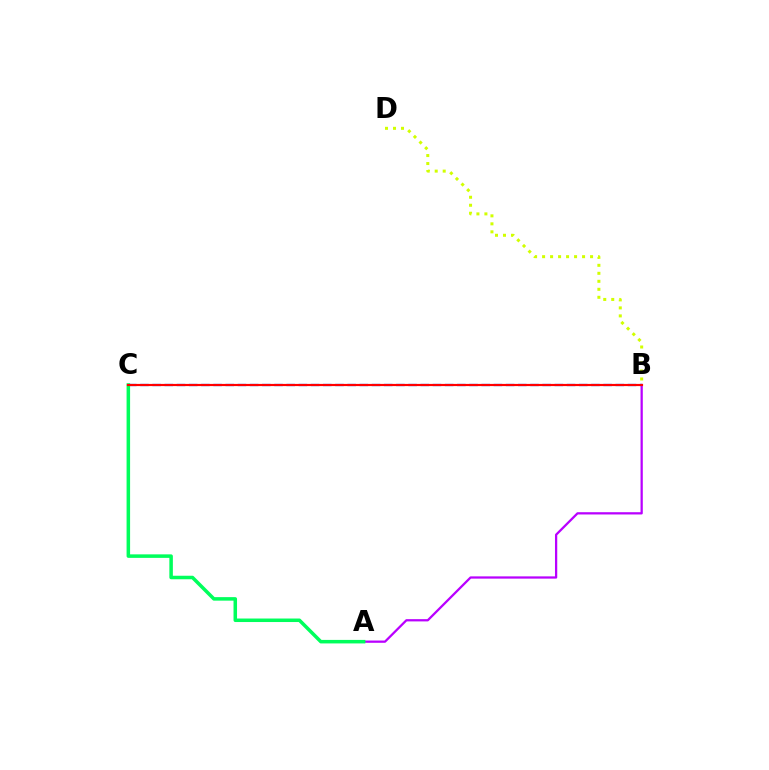{('A', 'B'): [{'color': '#b900ff', 'line_style': 'solid', 'thickness': 1.63}], ('B', 'C'): [{'color': '#0074ff', 'line_style': 'dashed', 'thickness': 1.66}, {'color': '#ff0000', 'line_style': 'solid', 'thickness': 1.56}], ('A', 'C'): [{'color': '#00ff5c', 'line_style': 'solid', 'thickness': 2.53}], ('B', 'D'): [{'color': '#d1ff00', 'line_style': 'dotted', 'thickness': 2.17}]}